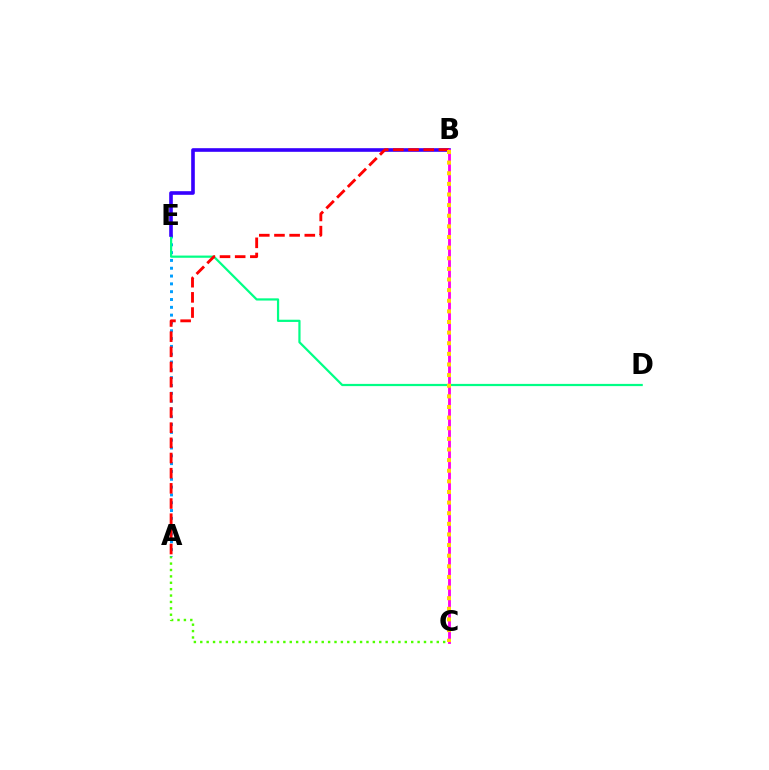{('A', 'C'): [{'color': '#4fff00', 'line_style': 'dotted', 'thickness': 1.74}], ('A', 'E'): [{'color': '#009eff', 'line_style': 'dotted', 'thickness': 2.12}], ('D', 'E'): [{'color': '#00ff86', 'line_style': 'solid', 'thickness': 1.59}], ('B', 'E'): [{'color': '#3700ff', 'line_style': 'solid', 'thickness': 2.61}], ('A', 'B'): [{'color': '#ff0000', 'line_style': 'dashed', 'thickness': 2.06}], ('B', 'C'): [{'color': '#ff00ed', 'line_style': 'solid', 'thickness': 2.05}, {'color': '#ffd500', 'line_style': 'dotted', 'thickness': 2.89}]}